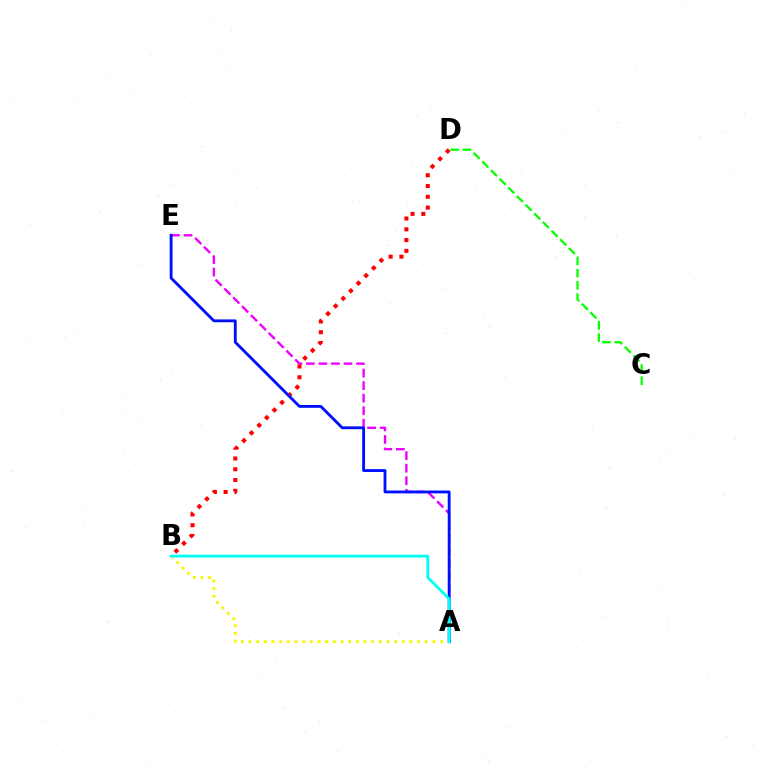{('A', 'E'): [{'color': '#ee00ff', 'line_style': 'dashed', 'thickness': 1.7}, {'color': '#0010ff', 'line_style': 'solid', 'thickness': 2.05}], ('B', 'D'): [{'color': '#ff0000', 'line_style': 'dotted', 'thickness': 2.93}], ('C', 'D'): [{'color': '#08ff00', 'line_style': 'dashed', 'thickness': 1.66}], ('A', 'B'): [{'color': '#fcf500', 'line_style': 'dotted', 'thickness': 2.08}, {'color': '#00fff6', 'line_style': 'solid', 'thickness': 2.02}]}